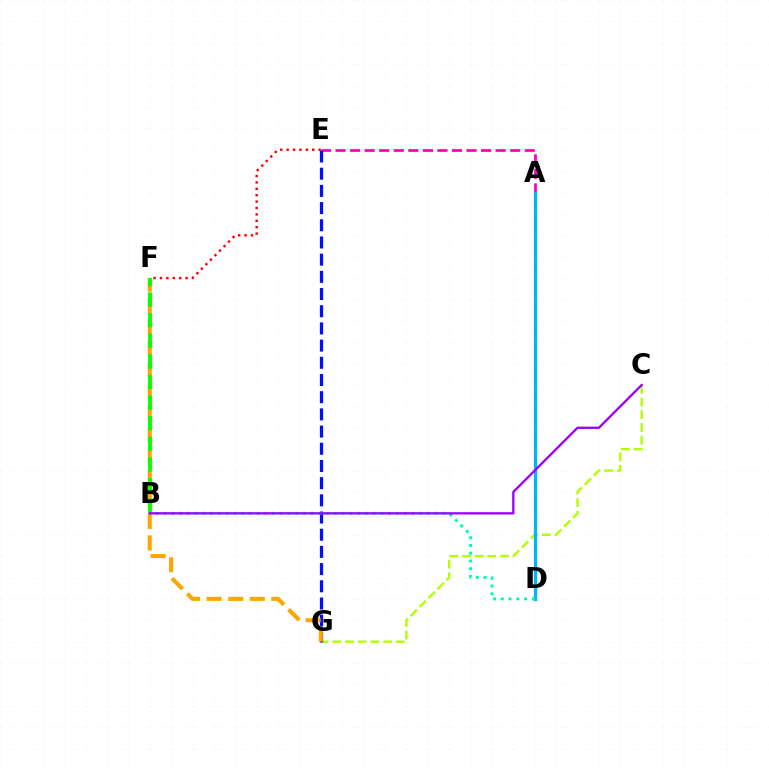{('C', 'G'): [{'color': '#b3ff00', 'line_style': 'dashed', 'thickness': 1.72}], ('A', 'E'): [{'color': '#ff00bd', 'line_style': 'dashed', 'thickness': 1.98}], ('E', 'G'): [{'color': '#0010ff', 'line_style': 'dashed', 'thickness': 2.34}], ('F', 'G'): [{'color': '#ffa500', 'line_style': 'dashed', 'thickness': 2.93}], ('A', 'D'): [{'color': '#00b5ff', 'line_style': 'solid', 'thickness': 2.34}], ('B', 'F'): [{'color': '#08ff00', 'line_style': 'dashed', 'thickness': 2.8}], ('E', 'F'): [{'color': '#ff0000', 'line_style': 'dotted', 'thickness': 1.74}], ('B', 'D'): [{'color': '#00ff9d', 'line_style': 'dotted', 'thickness': 2.1}], ('B', 'C'): [{'color': '#9b00ff', 'line_style': 'solid', 'thickness': 1.67}]}